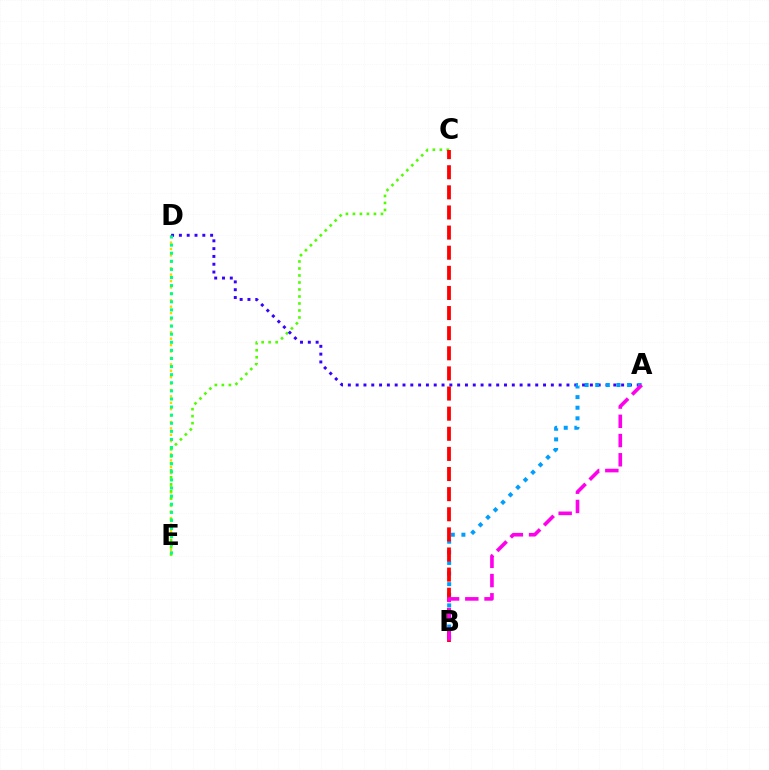{('D', 'E'): [{'color': '#ffd500', 'line_style': 'dotted', 'thickness': 1.74}, {'color': '#00ff86', 'line_style': 'dotted', 'thickness': 2.2}], ('C', 'E'): [{'color': '#4fff00', 'line_style': 'dotted', 'thickness': 1.9}], ('A', 'D'): [{'color': '#3700ff', 'line_style': 'dotted', 'thickness': 2.12}], ('A', 'B'): [{'color': '#009eff', 'line_style': 'dotted', 'thickness': 2.88}, {'color': '#ff00ed', 'line_style': 'dashed', 'thickness': 2.61}], ('B', 'C'): [{'color': '#ff0000', 'line_style': 'dashed', 'thickness': 2.73}]}